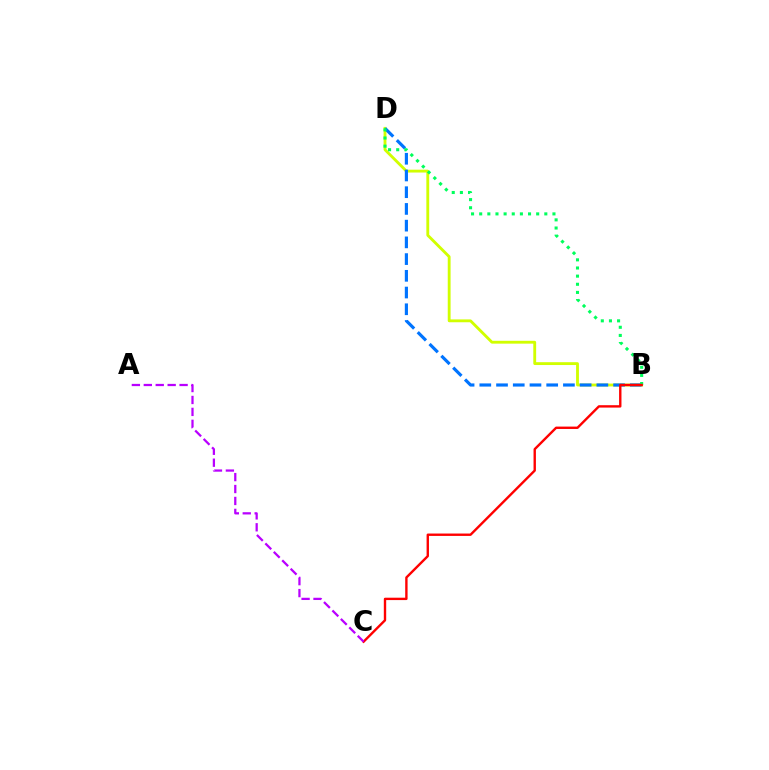{('B', 'D'): [{'color': '#d1ff00', 'line_style': 'solid', 'thickness': 2.05}, {'color': '#0074ff', 'line_style': 'dashed', 'thickness': 2.27}, {'color': '#00ff5c', 'line_style': 'dotted', 'thickness': 2.21}], ('B', 'C'): [{'color': '#ff0000', 'line_style': 'solid', 'thickness': 1.72}], ('A', 'C'): [{'color': '#b900ff', 'line_style': 'dashed', 'thickness': 1.62}]}